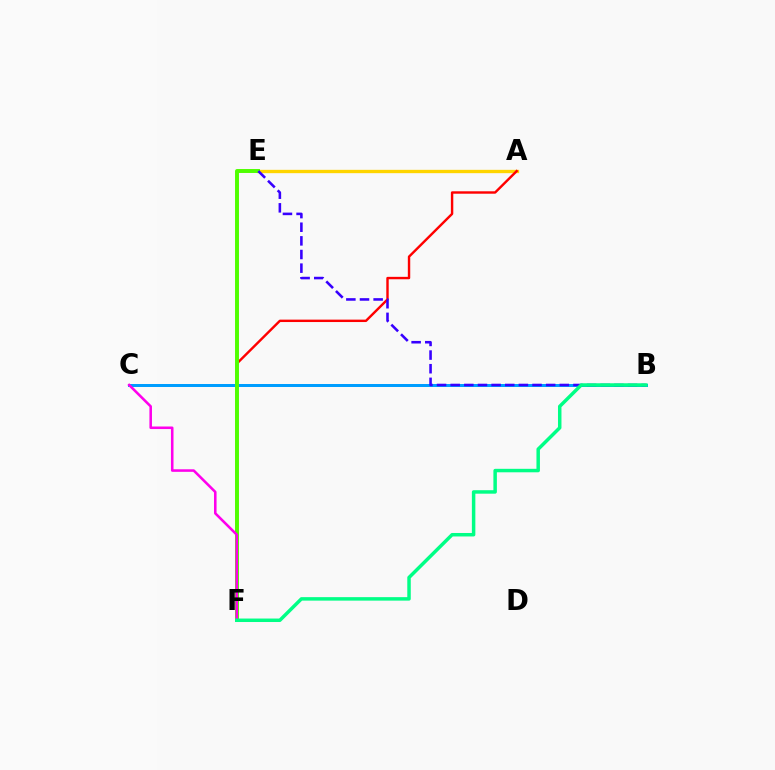{('A', 'E'): [{'color': '#ffd500', 'line_style': 'solid', 'thickness': 2.4}], ('A', 'F'): [{'color': '#ff0000', 'line_style': 'solid', 'thickness': 1.74}], ('B', 'C'): [{'color': '#009eff', 'line_style': 'solid', 'thickness': 2.16}], ('E', 'F'): [{'color': '#4fff00', 'line_style': 'solid', 'thickness': 2.83}], ('B', 'E'): [{'color': '#3700ff', 'line_style': 'dashed', 'thickness': 1.85}], ('C', 'F'): [{'color': '#ff00ed', 'line_style': 'solid', 'thickness': 1.84}], ('B', 'F'): [{'color': '#00ff86', 'line_style': 'solid', 'thickness': 2.5}]}